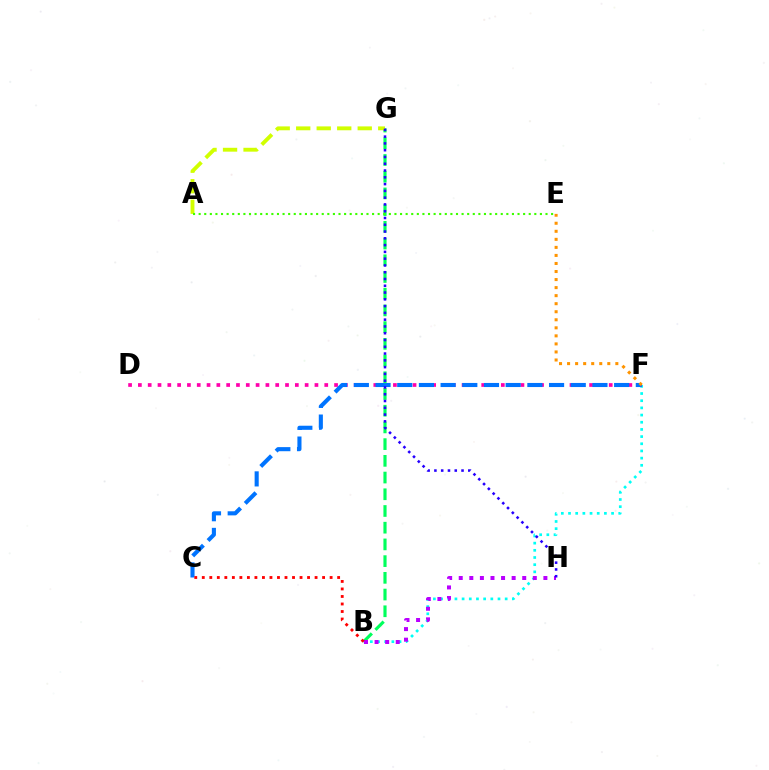{('B', 'F'): [{'color': '#00fff6', 'line_style': 'dotted', 'thickness': 1.95}], ('D', 'F'): [{'color': '#ff00ac', 'line_style': 'dotted', 'thickness': 2.67}], ('C', 'F'): [{'color': '#0074ff', 'line_style': 'dashed', 'thickness': 2.95}], ('E', 'F'): [{'color': '#ff9400', 'line_style': 'dotted', 'thickness': 2.19}], ('B', 'G'): [{'color': '#00ff5c', 'line_style': 'dashed', 'thickness': 2.27}], ('A', 'G'): [{'color': '#d1ff00', 'line_style': 'dashed', 'thickness': 2.79}], ('B', 'H'): [{'color': '#b900ff', 'line_style': 'dotted', 'thickness': 2.88}], ('A', 'E'): [{'color': '#3dff00', 'line_style': 'dotted', 'thickness': 1.52}], ('G', 'H'): [{'color': '#2500ff', 'line_style': 'dotted', 'thickness': 1.84}], ('B', 'C'): [{'color': '#ff0000', 'line_style': 'dotted', 'thickness': 2.04}]}